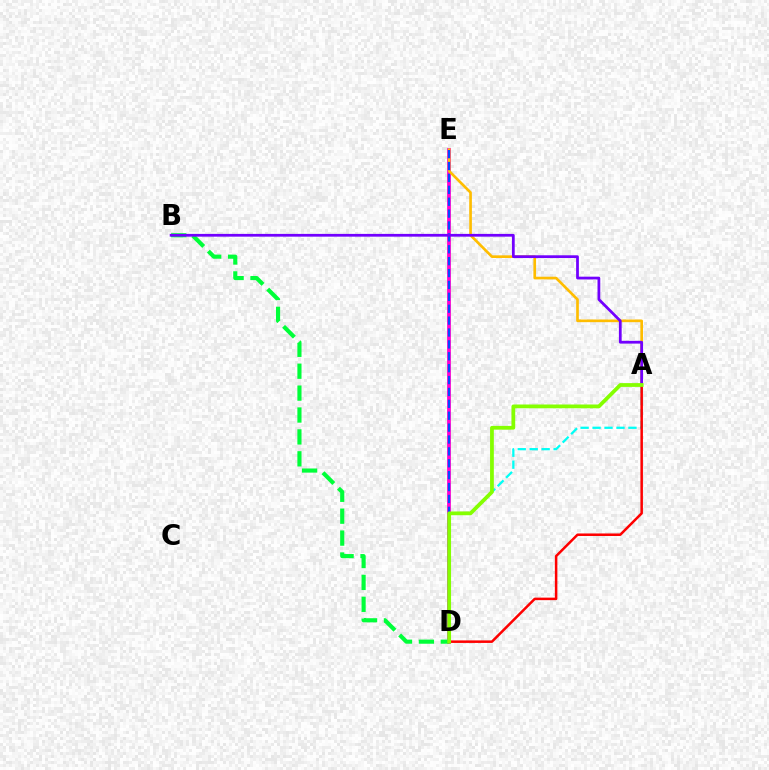{('D', 'E'): [{'color': '#ff00cf', 'line_style': 'solid', 'thickness': 2.7}, {'color': '#004bff', 'line_style': 'dashed', 'thickness': 1.62}], ('B', 'D'): [{'color': '#00ff39', 'line_style': 'dashed', 'thickness': 2.98}], ('A', 'E'): [{'color': '#ffbd00', 'line_style': 'solid', 'thickness': 1.92}], ('A', 'D'): [{'color': '#00fff6', 'line_style': 'dashed', 'thickness': 1.62}, {'color': '#ff0000', 'line_style': 'solid', 'thickness': 1.81}, {'color': '#84ff00', 'line_style': 'solid', 'thickness': 2.71}], ('A', 'B'): [{'color': '#7200ff', 'line_style': 'solid', 'thickness': 1.99}]}